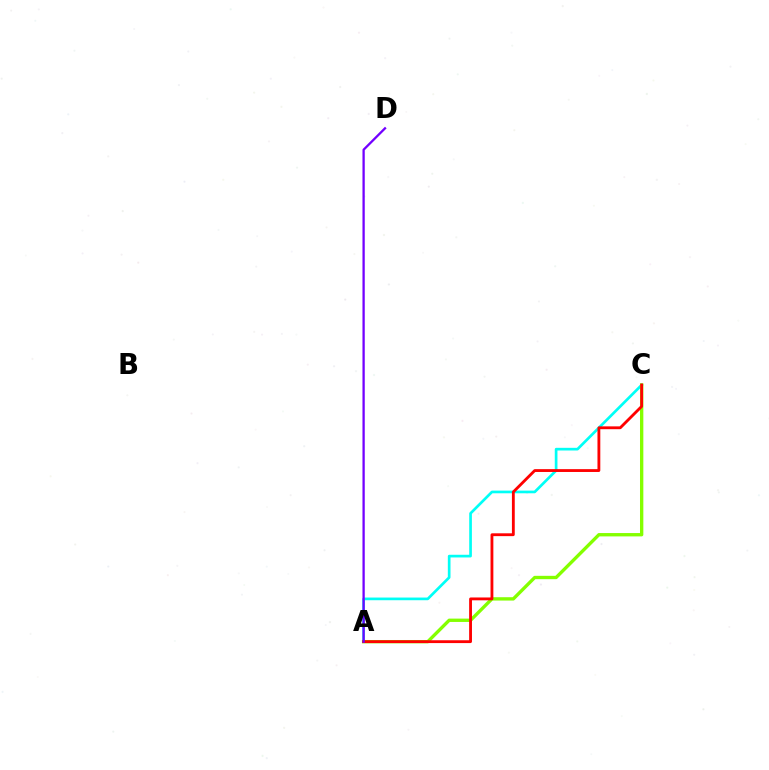{('A', 'C'): [{'color': '#00fff6', 'line_style': 'solid', 'thickness': 1.93}, {'color': '#84ff00', 'line_style': 'solid', 'thickness': 2.41}, {'color': '#ff0000', 'line_style': 'solid', 'thickness': 2.04}], ('A', 'D'): [{'color': '#7200ff', 'line_style': 'solid', 'thickness': 1.65}]}